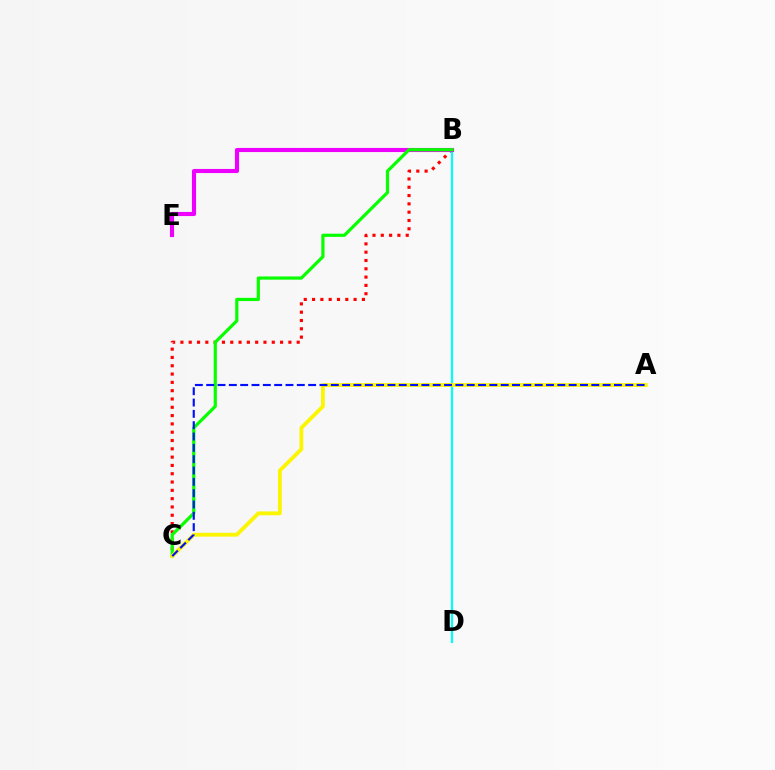{('B', 'C'): [{'color': '#ff0000', 'line_style': 'dotted', 'thickness': 2.26}, {'color': '#08ff00', 'line_style': 'solid', 'thickness': 2.3}], ('B', 'D'): [{'color': '#00fff6', 'line_style': 'solid', 'thickness': 1.58}], ('B', 'E'): [{'color': '#ee00ff', 'line_style': 'solid', 'thickness': 2.96}], ('A', 'C'): [{'color': '#fcf500', 'line_style': 'solid', 'thickness': 2.74}, {'color': '#0010ff', 'line_style': 'dashed', 'thickness': 1.54}]}